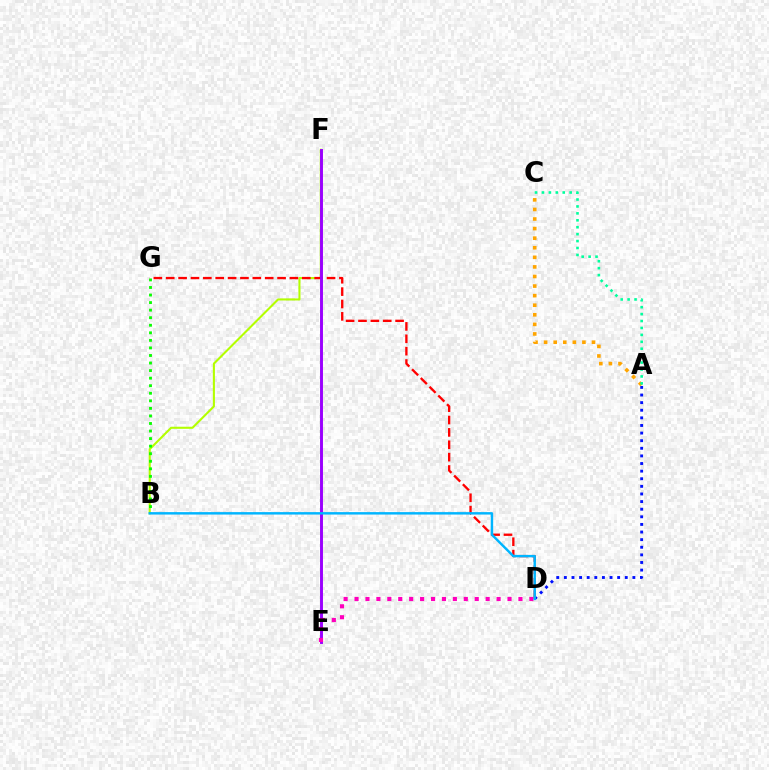{('B', 'F'): [{'color': '#b3ff00', 'line_style': 'solid', 'thickness': 1.51}], ('A', 'D'): [{'color': '#0010ff', 'line_style': 'dotted', 'thickness': 2.07}], ('B', 'G'): [{'color': '#08ff00', 'line_style': 'dotted', 'thickness': 2.05}], ('D', 'G'): [{'color': '#ff0000', 'line_style': 'dashed', 'thickness': 1.68}], ('A', 'C'): [{'color': '#ffa500', 'line_style': 'dotted', 'thickness': 2.6}, {'color': '#00ff9d', 'line_style': 'dotted', 'thickness': 1.88}], ('E', 'F'): [{'color': '#9b00ff', 'line_style': 'solid', 'thickness': 2.11}], ('D', 'E'): [{'color': '#ff00bd', 'line_style': 'dotted', 'thickness': 2.97}], ('B', 'D'): [{'color': '#00b5ff', 'line_style': 'solid', 'thickness': 1.76}]}